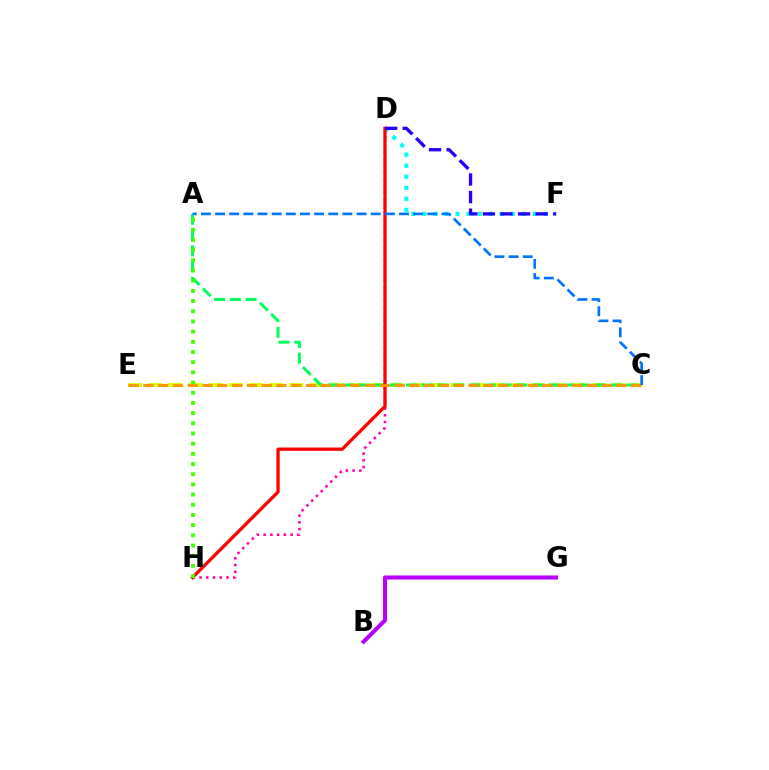{('D', 'H'): [{'color': '#ff00ac', 'line_style': 'dotted', 'thickness': 1.83}, {'color': '#ff0000', 'line_style': 'solid', 'thickness': 2.36}], ('D', 'F'): [{'color': '#00fff6', 'line_style': 'dotted', 'thickness': 3.0}, {'color': '#2500ff', 'line_style': 'dashed', 'thickness': 2.39}], ('C', 'E'): [{'color': '#d1ff00', 'line_style': 'dashed', 'thickness': 2.74}, {'color': '#ff9400', 'line_style': 'dashed', 'thickness': 2.01}], ('A', 'C'): [{'color': '#00ff5c', 'line_style': 'dashed', 'thickness': 2.14}, {'color': '#0074ff', 'line_style': 'dashed', 'thickness': 1.92}], ('B', 'G'): [{'color': '#b900ff', 'line_style': 'solid', 'thickness': 2.92}], ('A', 'H'): [{'color': '#3dff00', 'line_style': 'dotted', 'thickness': 2.77}]}